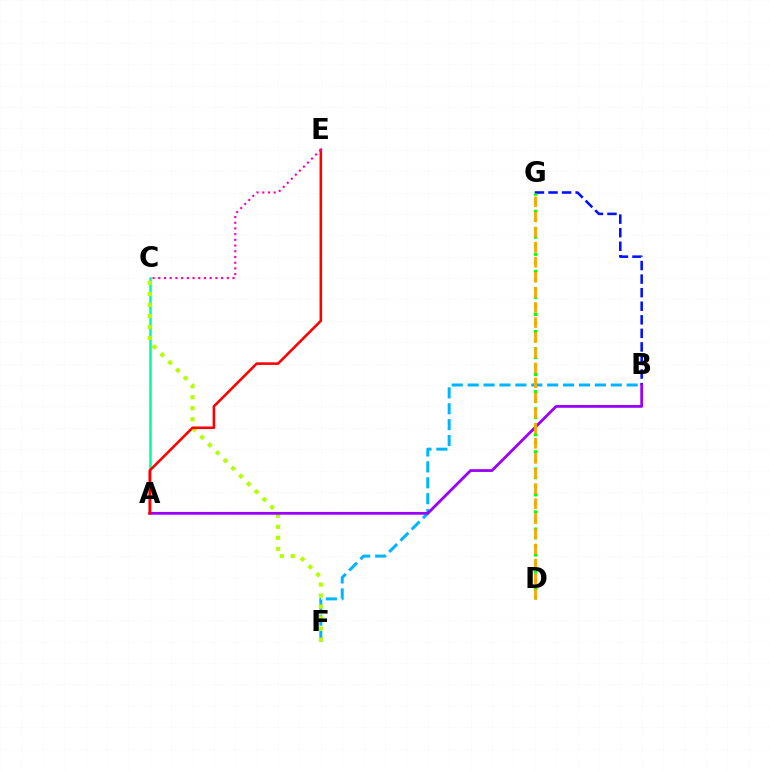{('B', 'G'): [{'color': '#0010ff', 'line_style': 'dashed', 'thickness': 1.84}], ('A', 'C'): [{'color': '#00ff9d', 'line_style': 'solid', 'thickness': 1.81}], ('B', 'F'): [{'color': '#00b5ff', 'line_style': 'dashed', 'thickness': 2.16}], ('C', 'F'): [{'color': '#b3ff00', 'line_style': 'dotted', 'thickness': 2.99}], ('A', 'B'): [{'color': '#9b00ff', 'line_style': 'solid', 'thickness': 2.01}], ('D', 'G'): [{'color': '#08ff00', 'line_style': 'dotted', 'thickness': 2.33}, {'color': '#ffa500', 'line_style': 'dashed', 'thickness': 2.05}], ('A', 'E'): [{'color': '#ff0000', 'line_style': 'solid', 'thickness': 1.86}], ('C', 'E'): [{'color': '#ff00bd', 'line_style': 'dotted', 'thickness': 1.55}]}